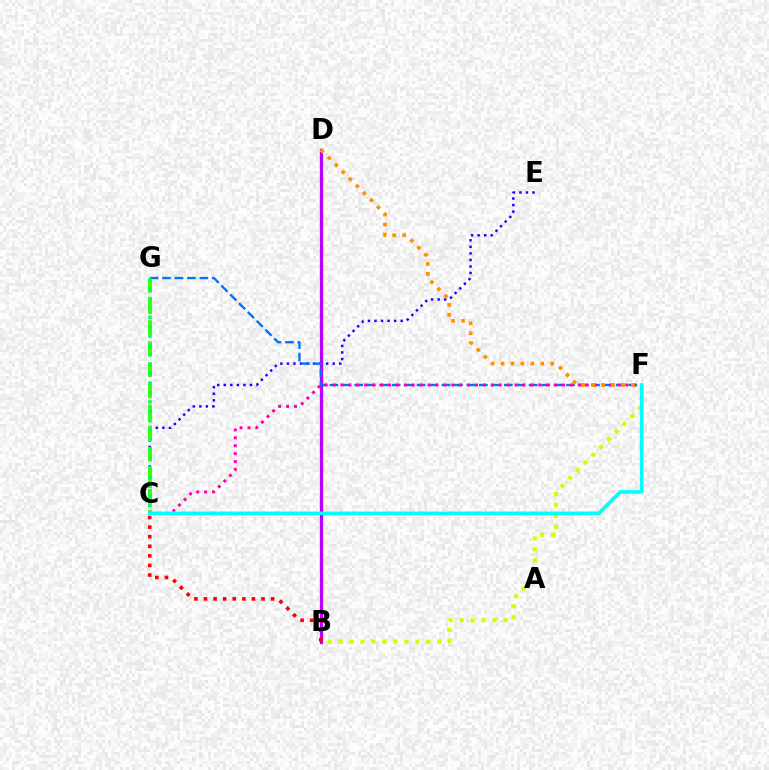{('C', 'E'): [{'color': '#2500ff', 'line_style': 'dotted', 'thickness': 1.78}], ('B', 'D'): [{'color': '#b900ff', 'line_style': 'solid', 'thickness': 2.36}], ('B', 'C'): [{'color': '#ff0000', 'line_style': 'dotted', 'thickness': 2.6}], ('C', 'G'): [{'color': '#3dff00', 'line_style': 'dashed', 'thickness': 2.87}, {'color': '#00ff5c', 'line_style': 'dotted', 'thickness': 2.55}], ('B', 'F'): [{'color': '#d1ff00', 'line_style': 'dotted', 'thickness': 2.98}], ('F', 'G'): [{'color': '#0074ff', 'line_style': 'dashed', 'thickness': 1.69}], ('C', 'F'): [{'color': '#ff00ac', 'line_style': 'dotted', 'thickness': 2.15}, {'color': '#00fff6', 'line_style': 'solid', 'thickness': 2.57}], ('D', 'F'): [{'color': '#ff9400', 'line_style': 'dotted', 'thickness': 2.7}]}